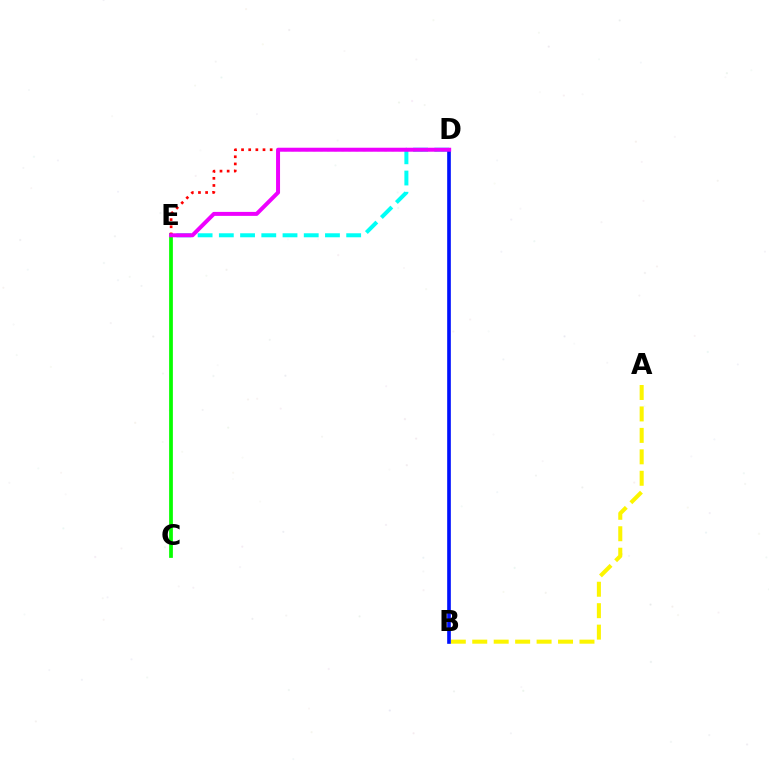{('A', 'B'): [{'color': '#fcf500', 'line_style': 'dashed', 'thickness': 2.91}], ('C', 'E'): [{'color': '#08ff00', 'line_style': 'solid', 'thickness': 2.7}], ('D', 'E'): [{'color': '#00fff6', 'line_style': 'dashed', 'thickness': 2.88}, {'color': '#ff0000', 'line_style': 'dotted', 'thickness': 1.94}, {'color': '#ee00ff', 'line_style': 'solid', 'thickness': 2.87}], ('B', 'D'): [{'color': '#0010ff', 'line_style': 'solid', 'thickness': 2.63}]}